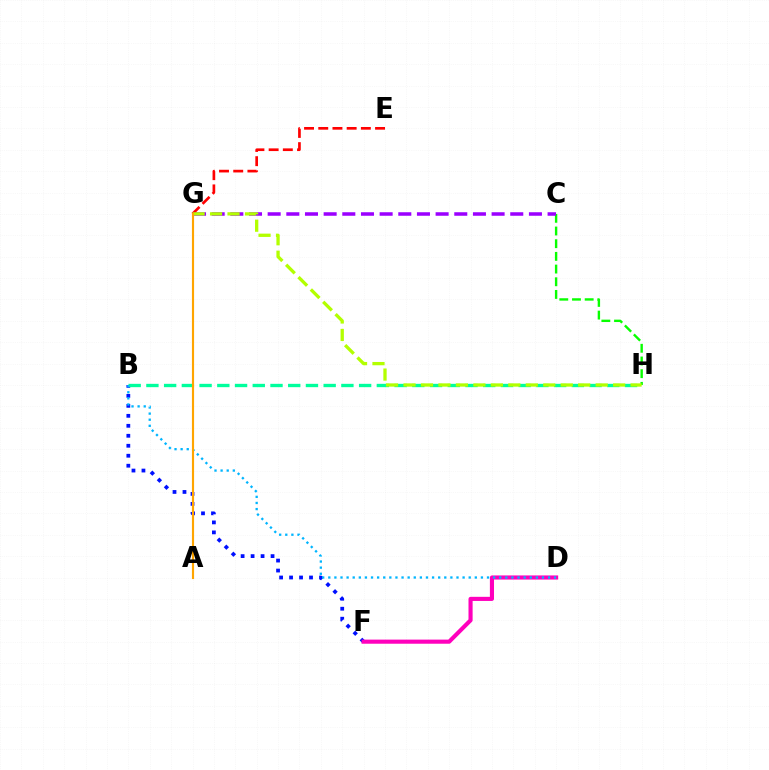{('B', 'F'): [{'color': '#0010ff', 'line_style': 'dotted', 'thickness': 2.71}], ('C', 'H'): [{'color': '#08ff00', 'line_style': 'dashed', 'thickness': 1.72}], ('B', 'H'): [{'color': '#00ff9d', 'line_style': 'dashed', 'thickness': 2.41}], ('C', 'G'): [{'color': '#9b00ff', 'line_style': 'dashed', 'thickness': 2.54}], ('E', 'G'): [{'color': '#ff0000', 'line_style': 'dashed', 'thickness': 1.93}], ('D', 'F'): [{'color': '#ff00bd', 'line_style': 'solid', 'thickness': 2.96}], ('G', 'H'): [{'color': '#b3ff00', 'line_style': 'dashed', 'thickness': 2.37}], ('B', 'D'): [{'color': '#00b5ff', 'line_style': 'dotted', 'thickness': 1.66}], ('A', 'G'): [{'color': '#ffa500', 'line_style': 'solid', 'thickness': 1.55}]}